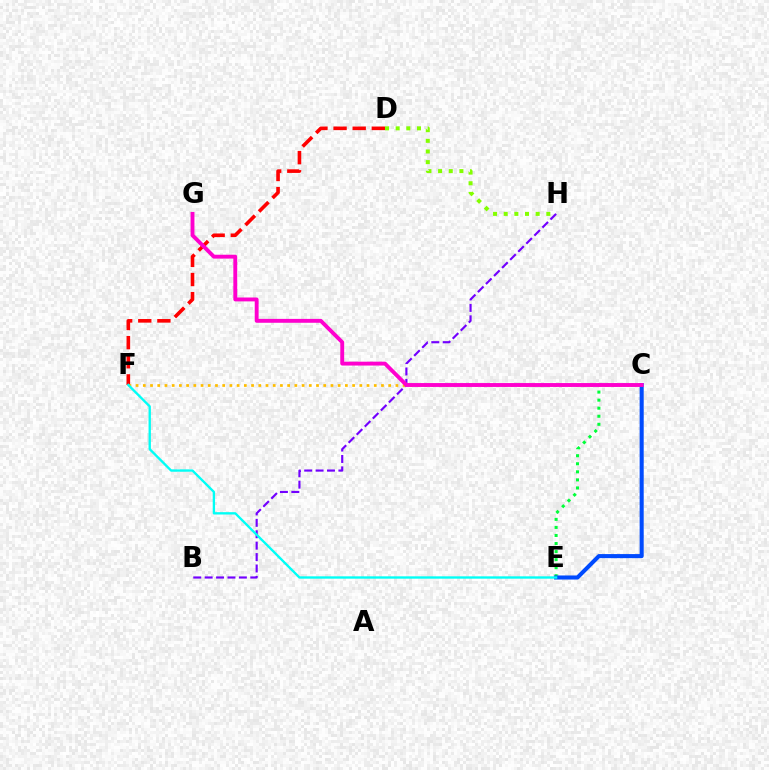{('C', 'E'): [{'color': '#00ff39', 'line_style': 'dotted', 'thickness': 2.19}, {'color': '#004bff', 'line_style': 'solid', 'thickness': 2.93}], ('D', 'F'): [{'color': '#ff0000', 'line_style': 'dashed', 'thickness': 2.6}], ('C', 'F'): [{'color': '#ffbd00', 'line_style': 'dotted', 'thickness': 1.96}], ('B', 'H'): [{'color': '#7200ff', 'line_style': 'dashed', 'thickness': 1.55}], ('C', 'G'): [{'color': '#ff00cf', 'line_style': 'solid', 'thickness': 2.79}], ('D', 'H'): [{'color': '#84ff00', 'line_style': 'dotted', 'thickness': 2.89}], ('E', 'F'): [{'color': '#00fff6', 'line_style': 'solid', 'thickness': 1.69}]}